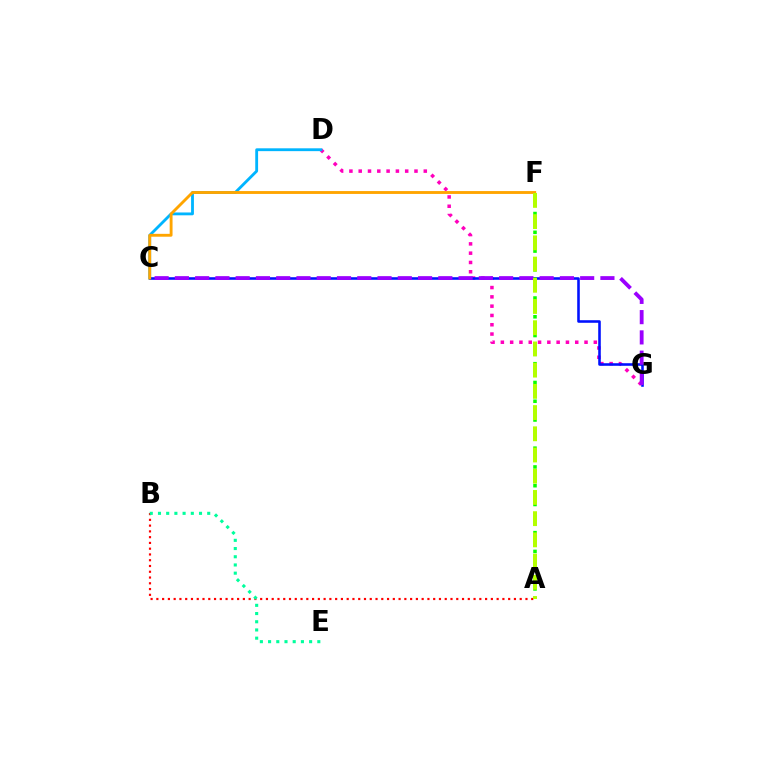{('D', 'G'): [{'color': '#ff00bd', 'line_style': 'dotted', 'thickness': 2.53}], ('C', 'D'): [{'color': '#00b5ff', 'line_style': 'solid', 'thickness': 2.04}], ('C', 'G'): [{'color': '#0010ff', 'line_style': 'solid', 'thickness': 1.86}, {'color': '#9b00ff', 'line_style': 'dashed', 'thickness': 2.75}], ('A', 'F'): [{'color': '#08ff00', 'line_style': 'dotted', 'thickness': 2.55}, {'color': '#b3ff00', 'line_style': 'dashed', 'thickness': 2.88}], ('C', 'F'): [{'color': '#ffa500', 'line_style': 'solid', 'thickness': 2.06}], ('A', 'B'): [{'color': '#ff0000', 'line_style': 'dotted', 'thickness': 1.57}], ('B', 'E'): [{'color': '#00ff9d', 'line_style': 'dotted', 'thickness': 2.23}]}